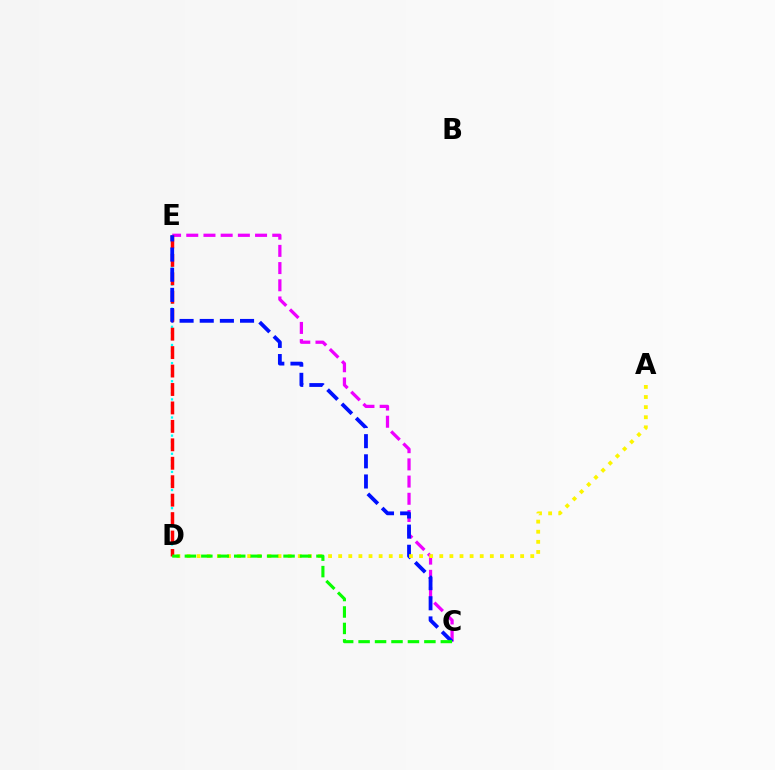{('C', 'E'): [{'color': '#ee00ff', 'line_style': 'dashed', 'thickness': 2.34}, {'color': '#0010ff', 'line_style': 'dashed', 'thickness': 2.74}], ('D', 'E'): [{'color': '#00fff6', 'line_style': 'dotted', 'thickness': 1.64}, {'color': '#ff0000', 'line_style': 'dashed', 'thickness': 2.51}], ('A', 'D'): [{'color': '#fcf500', 'line_style': 'dotted', 'thickness': 2.75}], ('C', 'D'): [{'color': '#08ff00', 'line_style': 'dashed', 'thickness': 2.23}]}